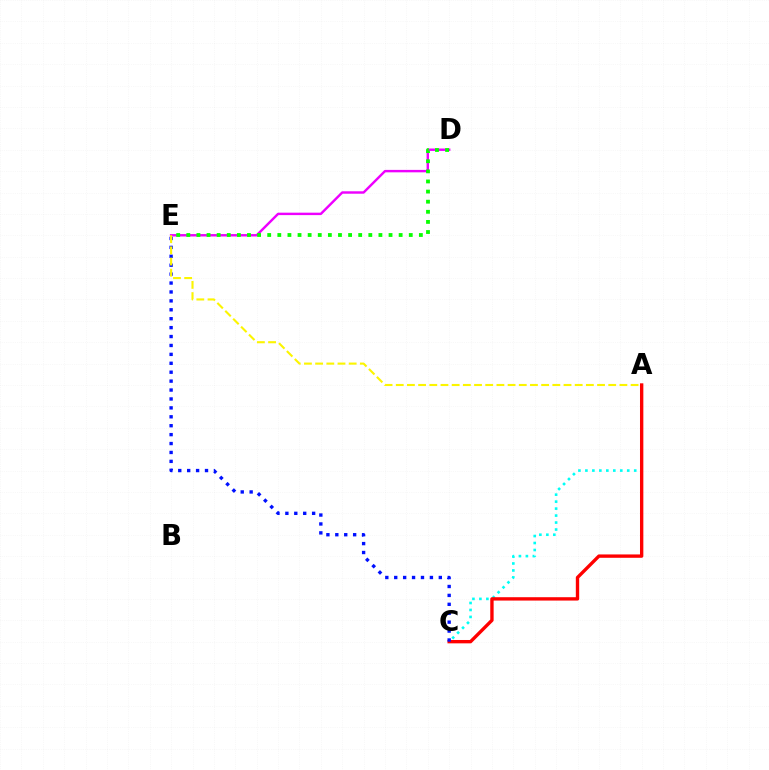{('A', 'C'): [{'color': '#00fff6', 'line_style': 'dotted', 'thickness': 1.9}, {'color': '#ff0000', 'line_style': 'solid', 'thickness': 2.42}], ('D', 'E'): [{'color': '#ee00ff', 'line_style': 'solid', 'thickness': 1.75}, {'color': '#08ff00', 'line_style': 'dotted', 'thickness': 2.75}], ('C', 'E'): [{'color': '#0010ff', 'line_style': 'dotted', 'thickness': 2.42}], ('A', 'E'): [{'color': '#fcf500', 'line_style': 'dashed', 'thickness': 1.52}]}